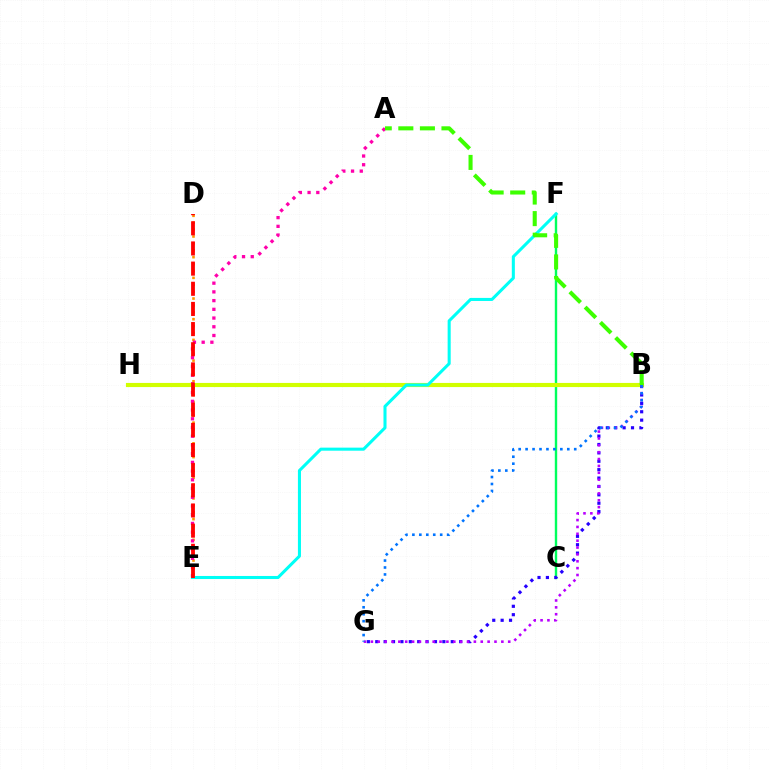{('C', 'F'): [{'color': '#00ff5c', 'line_style': 'solid', 'thickness': 1.73}], ('D', 'E'): [{'color': '#ff9400', 'line_style': 'dotted', 'thickness': 1.87}, {'color': '#ff0000', 'line_style': 'dashed', 'thickness': 2.74}], ('A', 'E'): [{'color': '#ff00ac', 'line_style': 'dotted', 'thickness': 2.37}], ('B', 'H'): [{'color': '#d1ff00', 'line_style': 'solid', 'thickness': 2.97}], ('B', 'G'): [{'color': '#2500ff', 'line_style': 'dotted', 'thickness': 2.28}, {'color': '#b900ff', 'line_style': 'dotted', 'thickness': 1.87}, {'color': '#0074ff', 'line_style': 'dotted', 'thickness': 1.89}], ('E', 'F'): [{'color': '#00fff6', 'line_style': 'solid', 'thickness': 2.2}], ('A', 'B'): [{'color': '#3dff00', 'line_style': 'dashed', 'thickness': 2.93}]}